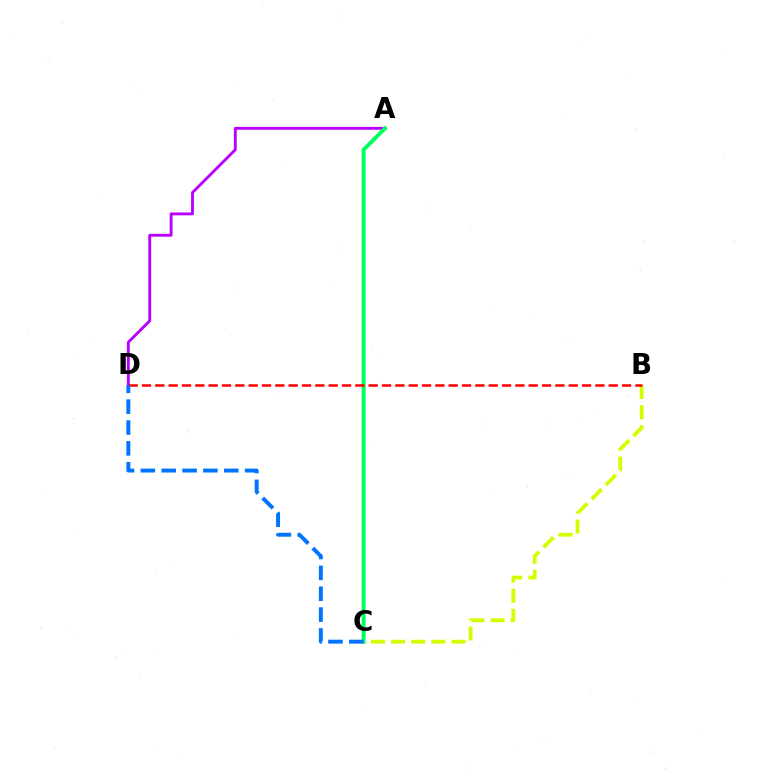{('B', 'C'): [{'color': '#d1ff00', 'line_style': 'dashed', 'thickness': 2.74}], ('A', 'D'): [{'color': '#b900ff', 'line_style': 'solid', 'thickness': 2.06}], ('A', 'C'): [{'color': '#00ff5c', 'line_style': 'solid', 'thickness': 2.82}], ('B', 'D'): [{'color': '#ff0000', 'line_style': 'dashed', 'thickness': 1.81}], ('C', 'D'): [{'color': '#0074ff', 'line_style': 'dashed', 'thickness': 2.83}]}